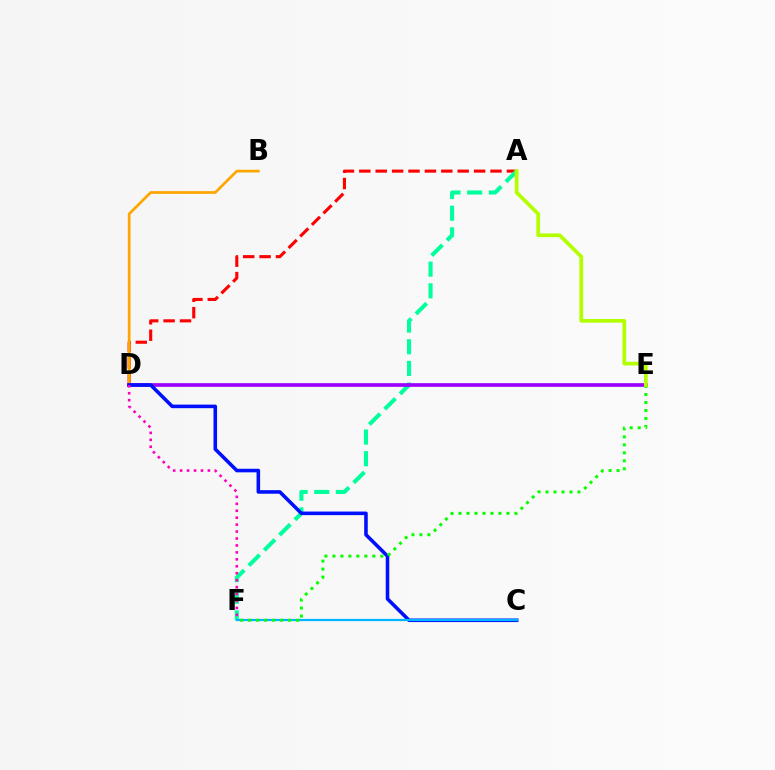{('A', 'D'): [{'color': '#ff0000', 'line_style': 'dashed', 'thickness': 2.23}], ('B', 'D'): [{'color': '#ffa500', 'line_style': 'solid', 'thickness': 1.95}], ('A', 'F'): [{'color': '#00ff9d', 'line_style': 'dashed', 'thickness': 2.94}], ('D', 'E'): [{'color': '#9b00ff', 'line_style': 'solid', 'thickness': 2.64}], ('C', 'D'): [{'color': '#0010ff', 'line_style': 'solid', 'thickness': 2.57}], ('C', 'F'): [{'color': '#00b5ff', 'line_style': 'solid', 'thickness': 1.6}], ('D', 'F'): [{'color': '#ff00bd', 'line_style': 'dotted', 'thickness': 1.89}], ('E', 'F'): [{'color': '#08ff00', 'line_style': 'dotted', 'thickness': 2.17}], ('A', 'E'): [{'color': '#b3ff00', 'line_style': 'solid', 'thickness': 2.68}]}